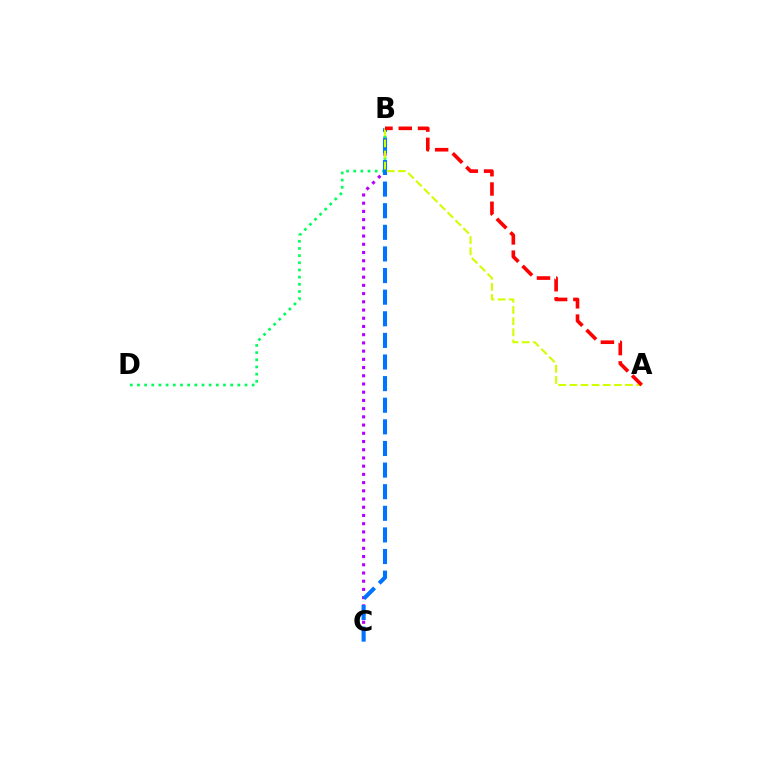{('B', 'C'): [{'color': '#b900ff', 'line_style': 'dotted', 'thickness': 2.23}, {'color': '#0074ff', 'line_style': 'dashed', 'thickness': 2.94}], ('B', 'D'): [{'color': '#00ff5c', 'line_style': 'dotted', 'thickness': 1.95}], ('A', 'B'): [{'color': '#d1ff00', 'line_style': 'dashed', 'thickness': 1.51}, {'color': '#ff0000', 'line_style': 'dashed', 'thickness': 2.62}]}